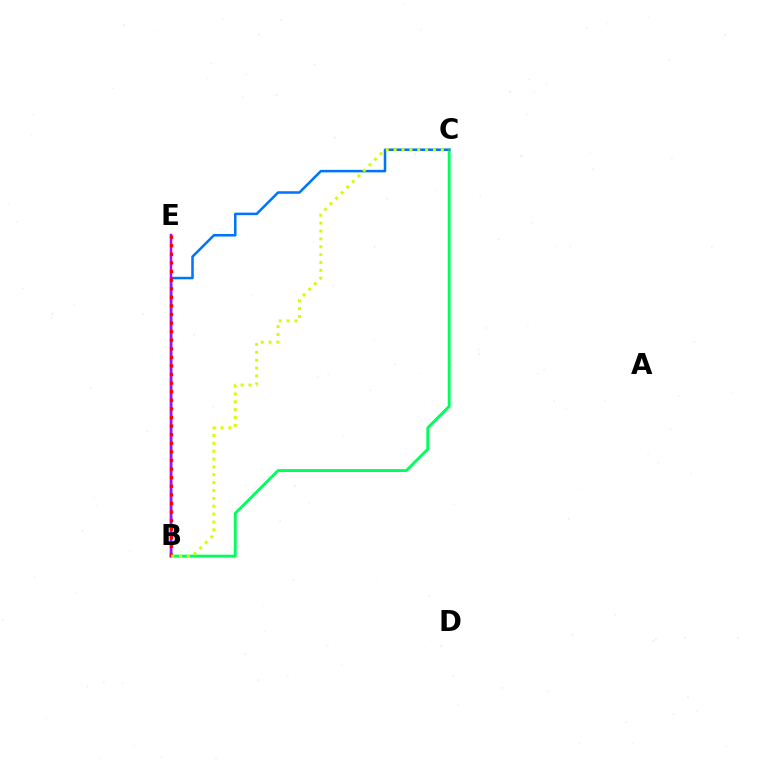{('B', 'C'): [{'color': '#00ff5c', 'line_style': 'solid', 'thickness': 2.08}, {'color': '#0074ff', 'line_style': 'solid', 'thickness': 1.82}, {'color': '#d1ff00', 'line_style': 'dotted', 'thickness': 2.14}], ('B', 'E'): [{'color': '#b900ff', 'line_style': 'solid', 'thickness': 1.79}, {'color': '#ff0000', 'line_style': 'dotted', 'thickness': 2.33}]}